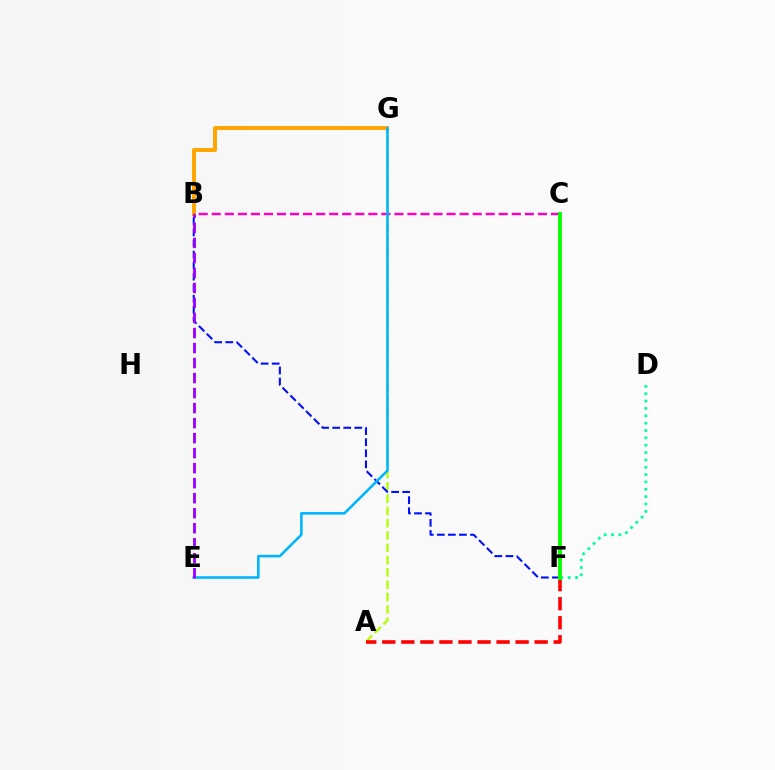{('A', 'G'): [{'color': '#b3ff00', 'line_style': 'dashed', 'thickness': 1.67}], ('A', 'F'): [{'color': '#ff0000', 'line_style': 'dashed', 'thickness': 2.59}], ('B', 'G'): [{'color': '#ffa500', 'line_style': 'solid', 'thickness': 2.83}], ('D', 'F'): [{'color': '#00ff9d', 'line_style': 'dotted', 'thickness': 2.0}], ('B', 'F'): [{'color': '#0010ff', 'line_style': 'dashed', 'thickness': 1.5}], ('B', 'C'): [{'color': '#ff00bd', 'line_style': 'dashed', 'thickness': 1.77}], ('C', 'F'): [{'color': '#08ff00', 'line_style': 'solid', 'thickness': 2.78}], ('E', 'G'): [{'color': '#00b5ff', 'line_style': 'solid', 'thickness': 1.86}], ('B', 'E'): [{'color': '#9b00ff', 'line_style': 'dashed', 'thickness': 2.04}]}